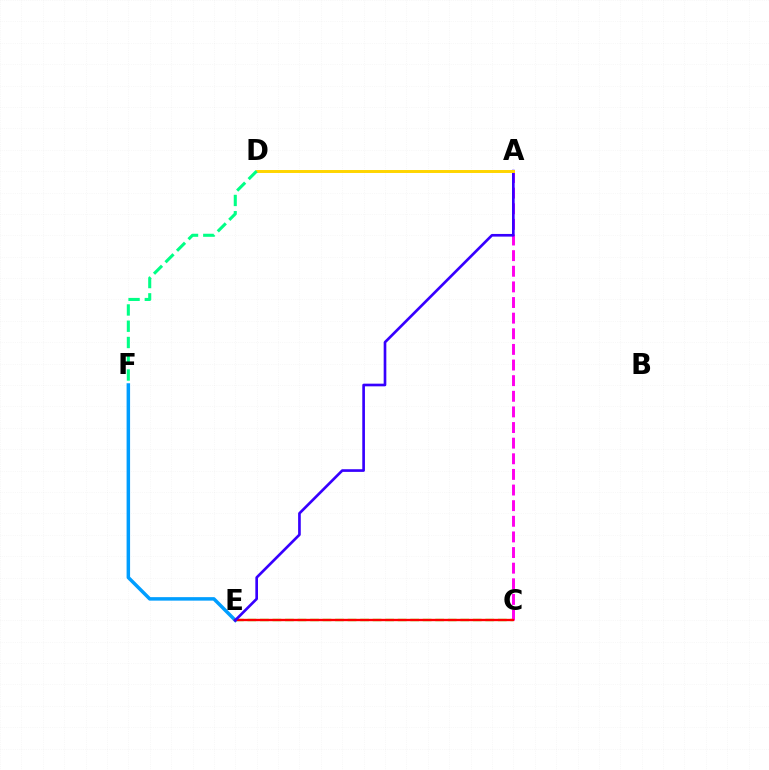{('C', 'E'): [{'color': '#4fff00', 'line_style': 'dashed', 'thickness': 1.7}, {'color': '#ff0000', 'line_style': 'solid', 'thickness': 1.69}], ('A', 'C'): [{'color': '#ff00ed', 'line_style': 'dashed', 'thickness': 2.12}], ('E', 'F'): [{'color': '#009eff', 'line_style': 'solid', 'thickness': 2.51}], ('A', 'E'): [{'color': '#3700ff', 'line_style': 'solid', 'thickness': 1.92}], ('A', 'D'): [{'color': '#ffd500', 'line_style': 'solid', 'thickness': 2.12}], ('D', 'F'): [{'color': '#00ff86', 'line_style': 'dashed', 'thickness': 2.21}]}